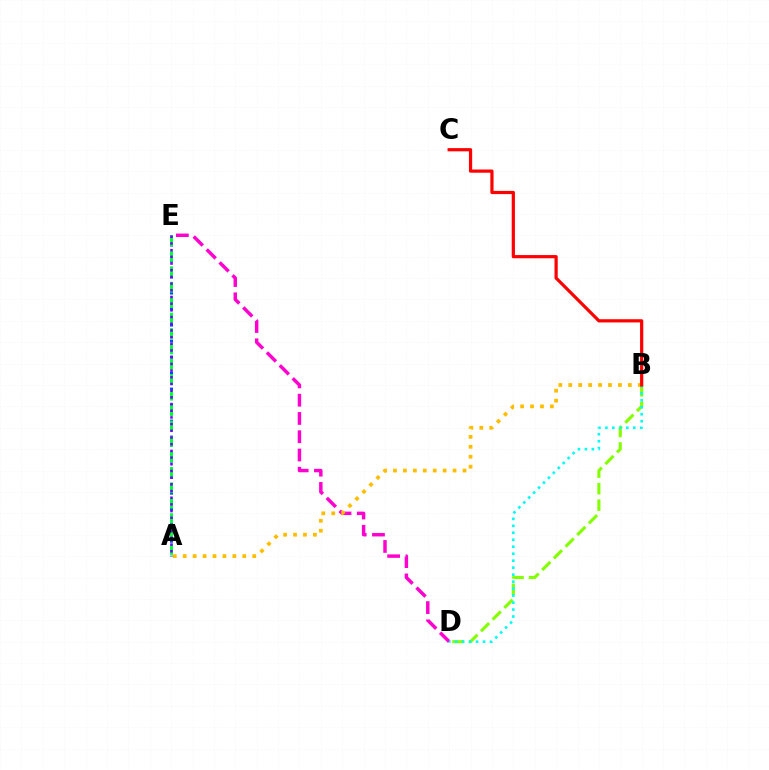{('B', 'D'): [{'color': '#84ff00', 'line_style': 'dashed', 'thickness': 2.24}, {'color': '#00fff6', 'line_style': 'dotted', 'thickness': 1.9}], ('D', 'E'): [{'color': '#ff00cf', 'line_style': 'dashed', 'thickness': 2.48}], ('A', 'E'): [{'color': '#004bff', 'line_style': 'dotted', 'thickness': 2.17}, {'color': '#00ff39', 'line_style': 'dashed', 'thickness': 2.1}, {'color': '#7200ff', 'line_style': 'dotted', 'thickness': 1.82}], ('A', 'B'): [{'color': '#ffbd00', 'line_style': 'dotted', 'thickness': 2.7}], ('B', 'C'): [{'color': '#ff0000', 'line_style': 'solid', 'thickness': 2.31}]}